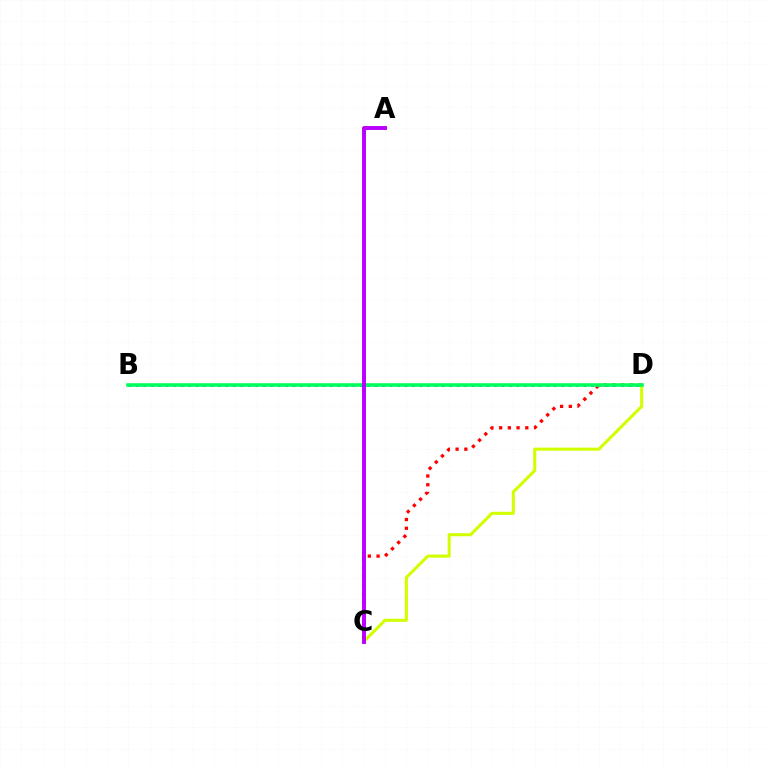{('C', 'D'): [{'color': '#ff0000', 'line_style': 'dotted', 'thickness': 2.37}, {'color': '#d1ff00', 'line_style': 'solid', 'thickness': 2.21}], ('B', 'D'): [{'color': '#0074ff', 'line_style': 'dotted', 'thickness': 2.03}, {'color': '#00ff5c', 'line_style': 'solid', 'thickness': 2.58}], ('A', 'C'): [{'color': '#b900ff', 'line_style': 'solid', 'thickness': 2.83}]}